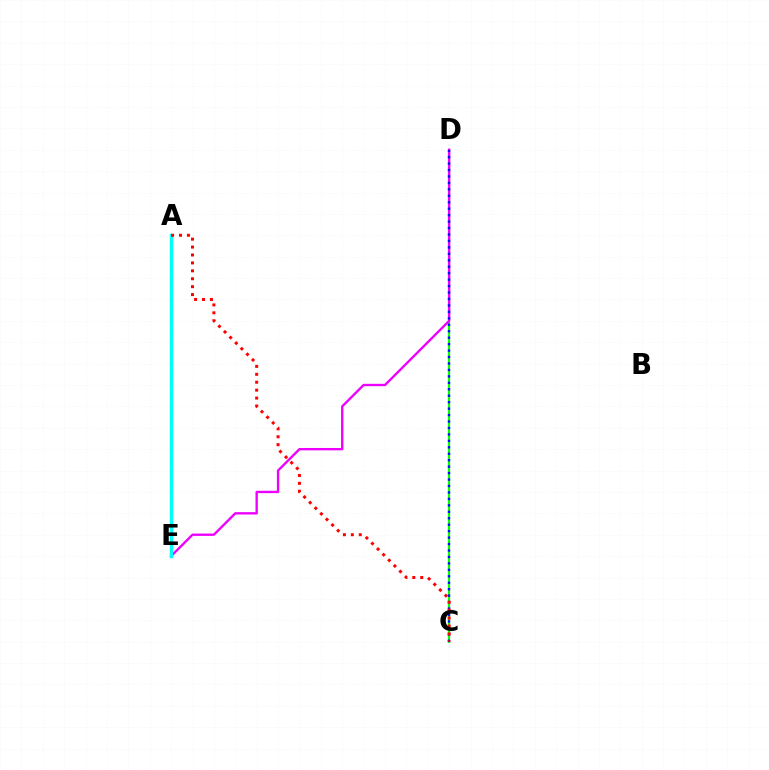{('A', 'E'): [{'color': '#fcf500', 'line_style': 'dotted', 'thickness': 1.54}, {'color': '#00fff6', 'line_style': 'solid', 'thickness': 2.48}], ('C', 'D'): [{'color': '#08ff00', 'line_style': 'solid', 'thickness': 1.57}, {'color': '#0010ff', 'line_style': 'dotted', 'thickness': 1.75}], ('D', 'E'): [{'color': '#ee00ff', 'line_style': 'solid', 'thickness': 1.7}], ('A', 'C'): [{'color': '#ff0000', 'line_style': 'dotted', 'thickness': 2.15}]}